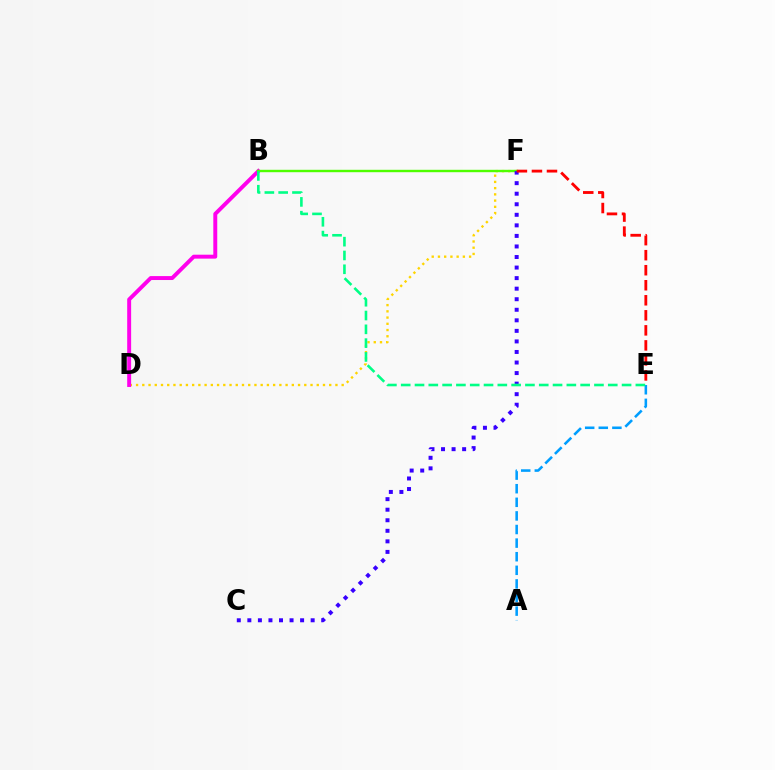{('D', 'F'): [{'color': '#ffd500', 'line_style': 'dotted', 'thickness': 1.69}], ('B', 'D'): [{'color': '#ff00ed', 'line_style': 'solid', 'thickness': 2.83}], ('B', 'F'): [{'color': '#4fff00', 'line_style': 'solid', 'thickness': 1.73}], ('C', 'F'): [{'color': '#3700ff', 'line_style': 'dotted', 'thickness': 2.87}], ('E', 'F'): [{'color': '#ff0000', 'line_style': 'dashed', 'thickness': 2.04}], ('A', 'E'): [{'color': '#009eff', 'line_style': 'dashed', 'thickness': 1.85}], ('B', 'E'): [{'color': '#00ff86', 'line_style': 'dashed', 'thickness': 1.88}]}